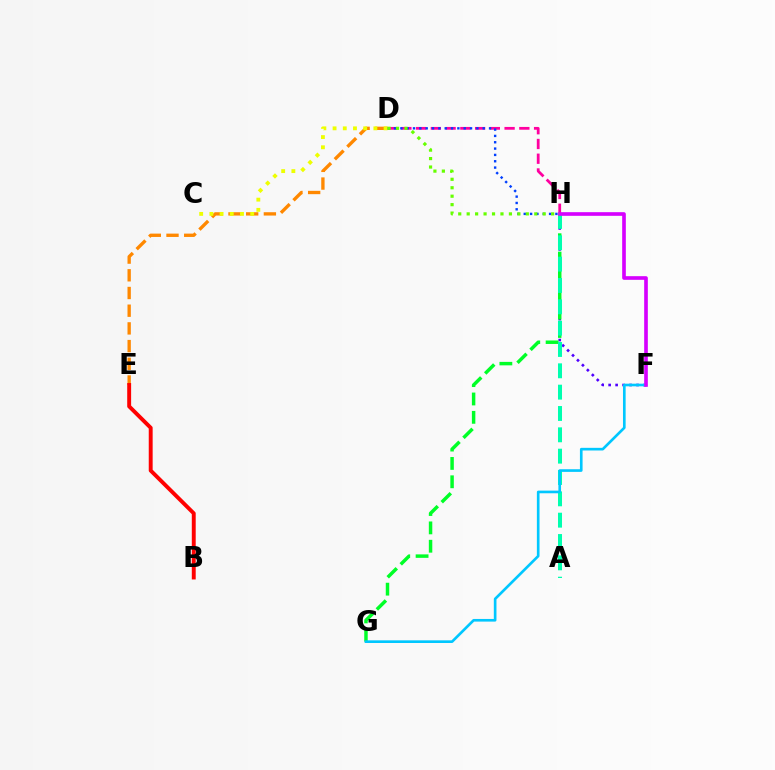{('D', 'H'): [{'color': '#ff00a0', 'line_style': 'dashed', 'thickness': 2.0}, {'color': '#003fff', 'line_style': 'dotted', 'thickness': 1.72}, {'color': '#66ff00', 'line_style': 'dotted', 'thickness': 2.3}], ('F', 'H'): [{'color': '#4f00ff', 'line_style': 'dotted', 'thickness': 1.89}, {'color': '#d600ff', 'line_style': 'solid', 'thickness': 2.63}], ('D', 'E'): [{'color': '#ff8800', 'line_style': 'dashed', 'thickness': 2.4}], ('G', 'H'): [{'color': '#00ff27', 'line_style': 'dashed', 'thickness': 2.49}], ('B', 'E'): [{'color': '#ff0000', 'line_style': 'solid', 'thickness': 2.81}], ('A', 'H'): [{'color': '#00ffaf', 'line_style': 'dashed', 'thickness': 2.9}], ('F', 'G'): [{'color': '#00c7ff', 'line_style': 'solid', 'thickness': 1.91}], ('C', 'D'): [{'color': '#eeff00', 'line_style': 'dotted', 'thickness': 2.77}]}